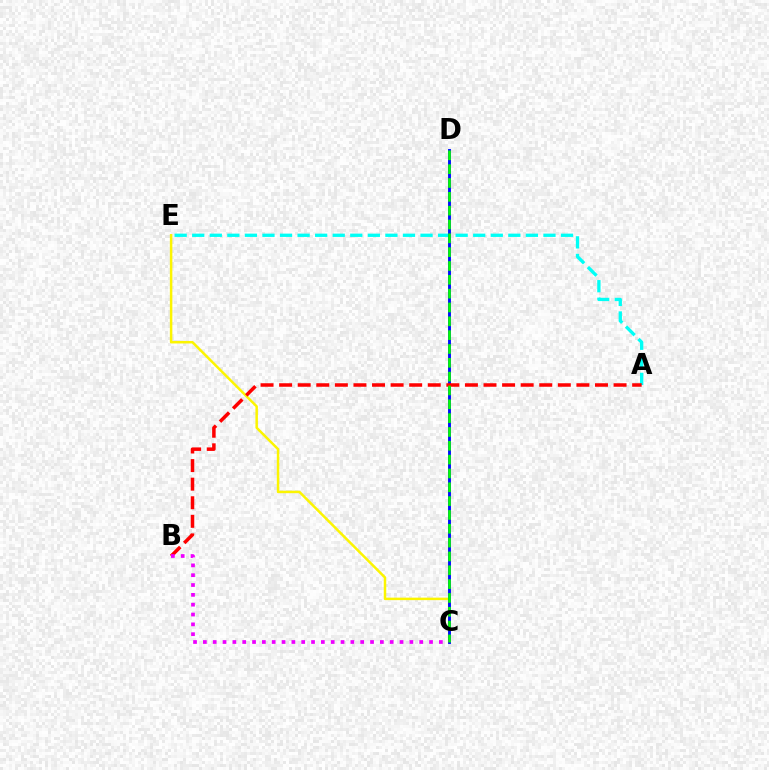{('A', 'E'): [{'color': '#00fff6', 'line_style': 'dashed', 'thickness': 2.39}], ('C', 'E'): [{'color': '#fcf500', 'line_style': 'solid', 'thickness': 1.79}], ('C', 'D'): [{'color': '#0010ff', 'line_style': 'solid', 'thickness': 2.09}, {'color': '#08ff00', 'line_style': 'dashed', 'thickness': 1.88}], ('A', 'B'): [{'color': '#ff0000', 'line_style': 'dashed', 'thickness': 2.52}], ('B', 'C'): [{'color': '#ee00ff', 'line_style': 'dotted', 'thickness': 2.67}]}